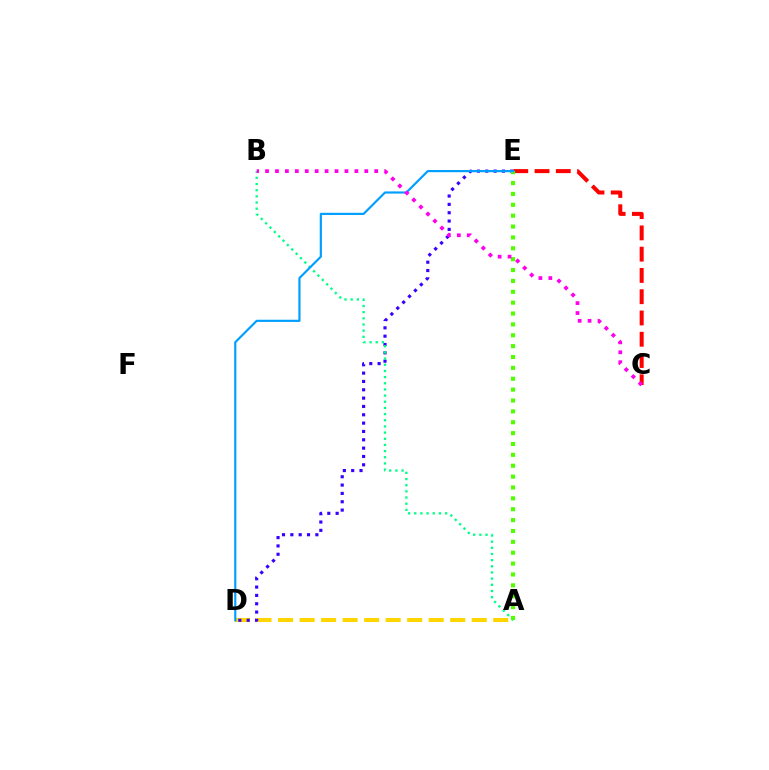{('A', 'D'): [{'color': '#ffd500', 'line_style': 'dashed', 'thickness': 2.92}], ('D', 'E'): [{'color': '#3700ff', 'line_style': 'dotted', 'thickness': 2.26}, {'color': '#009eff', 'line_style': 'solid', 'thickness': 1.56}], ('A', 'B'): [{'color': '#00ff86', 'line_style': 'dotted', 'thickness': 1.68}], ('C', 'E'): [{'color': '#ff0000', 'line_style': 'dashed', 'thickness': 2.89}], ('A', 'E'): [{'color': '#4fff00', 'line_style': 'dotted', 'thickness': 2.95}], ('B', 'C'): [{'color': '#ff00ed', 'line_style': 'dotted', 'thickness': 2.7}]}